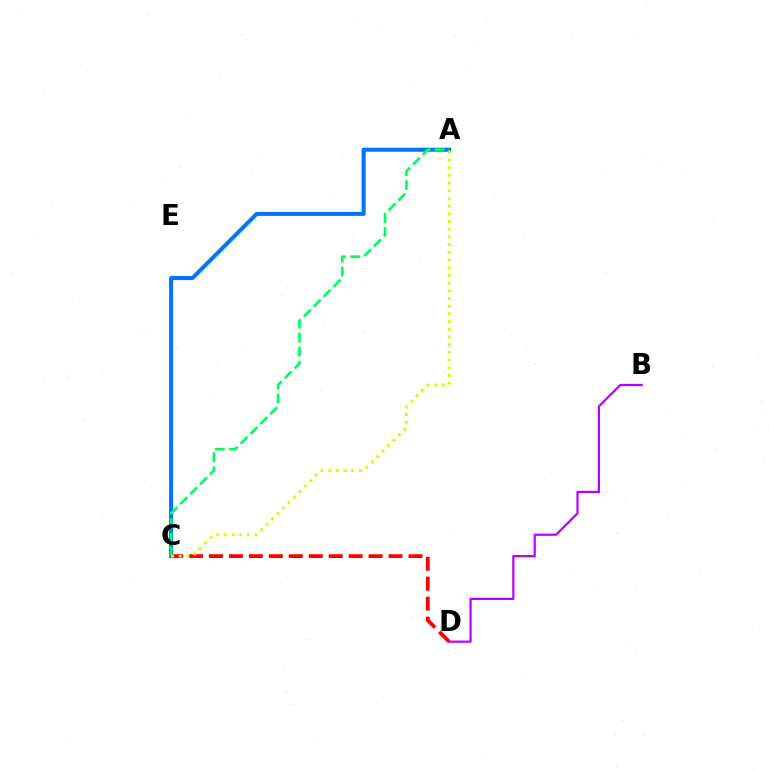{('A', 'C'): [{'color': '#0074ff', 'line_style': 'solid', 'thickness': 2.9}, {'color': '#00ff5c', 'line_style': 'dashed', 'thickness': 1.9}, {'color': '#d1ff00', 'line_style': 'dotted', 'thickness': 2.09}], ('B', 'D'): [{'color': '#b900ff', 'line_style': 'solid', 'thickness': 1.59}], ('C', 'D'): [{'color': '#ff0000', 'line_style': 'dashed', 'thickness': 2.71}]}